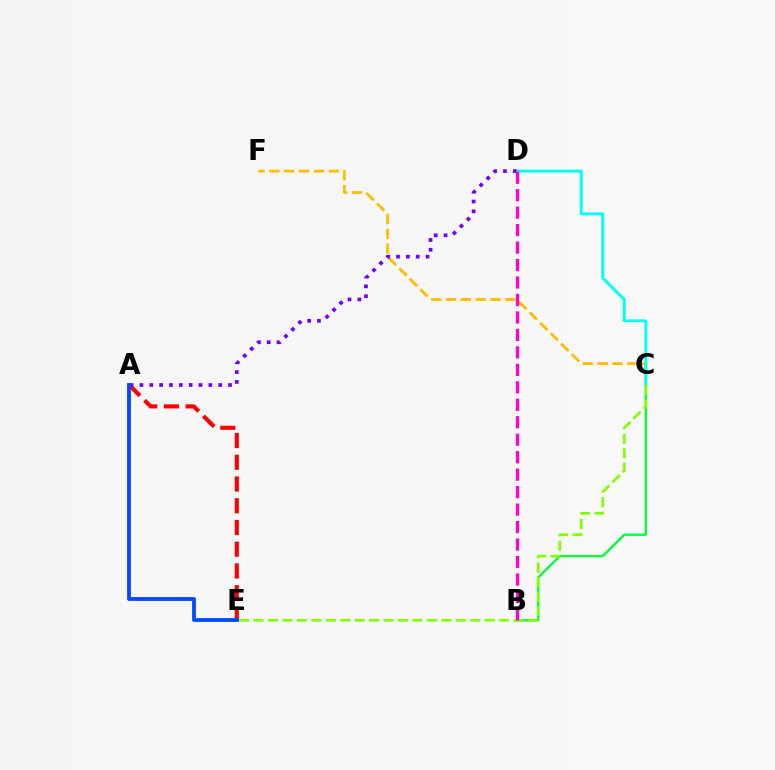{('B', 'C'): [{'color': '#00ff39', 'line_style': 'solid', 'thickness': 1.67}], ('C', 'F'): [{'color': '#ffbd00', 'line_style': 'dashed', 'thickness': 2.02}], ('A', 'E'): [{'color': '#ff0000', 'line_style': 'dashed', 'thickness': 2.95}, {'color': '#004bff', 'line_style': 'solid', 'thickness': 2.76}], ('C', 'D'): [{'color': '#00fff6', 'line_style': 'solid', 'thickness': 2.1}], ('C', 'E'): [{'color': '#84ff00', 'line_style': 'dashed', 'thickness': 1.96}], ('A', 'D'): [{'color': '#7200ff', 'line_style': 'dotted', 'thickness': 2.67}], ('B', 'D'): [{'color': '#ff00cf', 'line_style': 'dashed', 'thickness': 2.37}]}